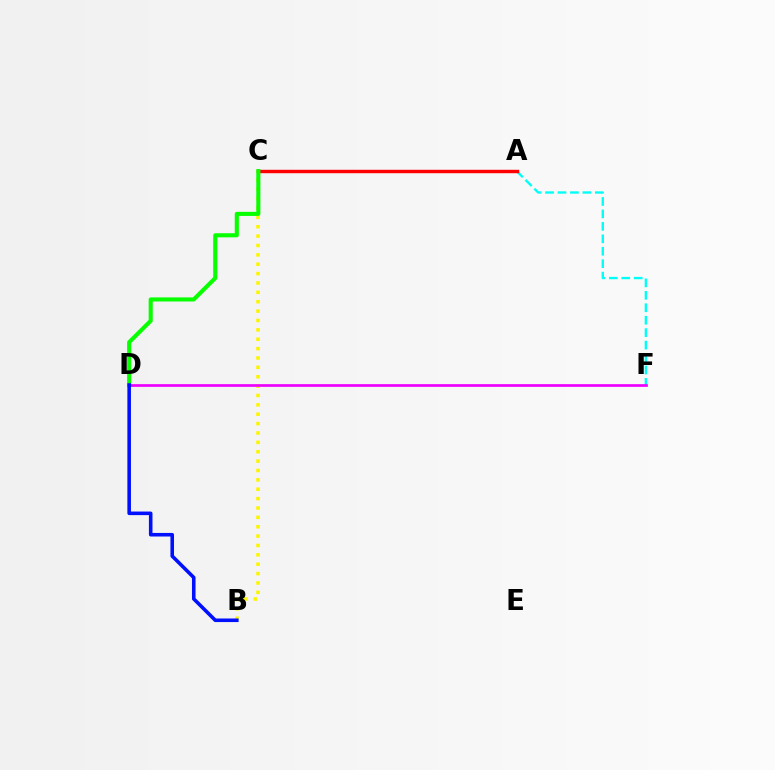{('B', 'C'): [{'color': '#fcf500', 'line_style': 'dotted', 'thickness': 2.55}], ('A', 'F'): [{'color': '#00fff6', 'line_style': 'dashed', 'thickness': 1.69}], ('A', 'C'): [{'color': '#ff0000', 'line_style': 'solid', 'thickness': 2.46}], ('C', 'D'): [{'color': '#08ff00', 'line_style': 'solid', 'thickness': 2.95}], ('D', 'F'): [{'color': '#ee00ff', 'line_style': 'solid', 'thickness': 1.95}], ('B', 'D'): [{'color': '#0010ff', 'line_style': 'solid', 'thickness': 2.58}]}